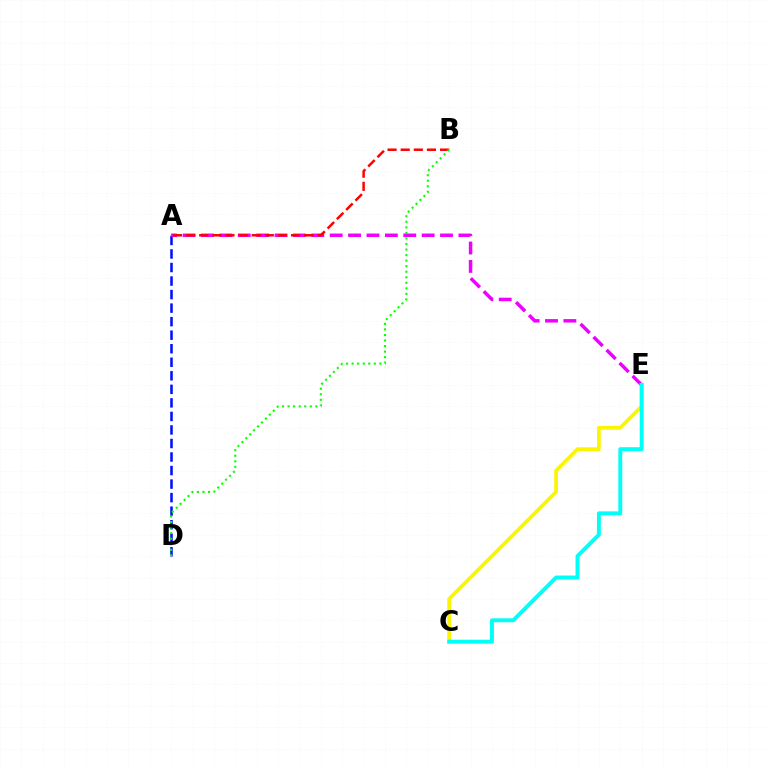{('A', 'D'): [{'color': '#0010ff', 'line_style': 'dashed', 'thickness': 1.84}], ('A', 'E'): [{'color': '#ee00ff', 'line_style': 'dashed', 'thickness': 2.5}], ('A', 'B'): [{'color': '#ff0000', 'line_style': 'dashed', 'thickness': 1.78}], ('C', 'E'): [{'color': '#fcf500', 'line_style': 'solid', 'thickness': 2.69}, {'color': '#00fff6', 'line_style': 'solid', 'thickness': 2.82}], ('B', 'D'): [{'color': '#08ff00', 'line_style': 'dotted', 'thickness': 1.51}]}